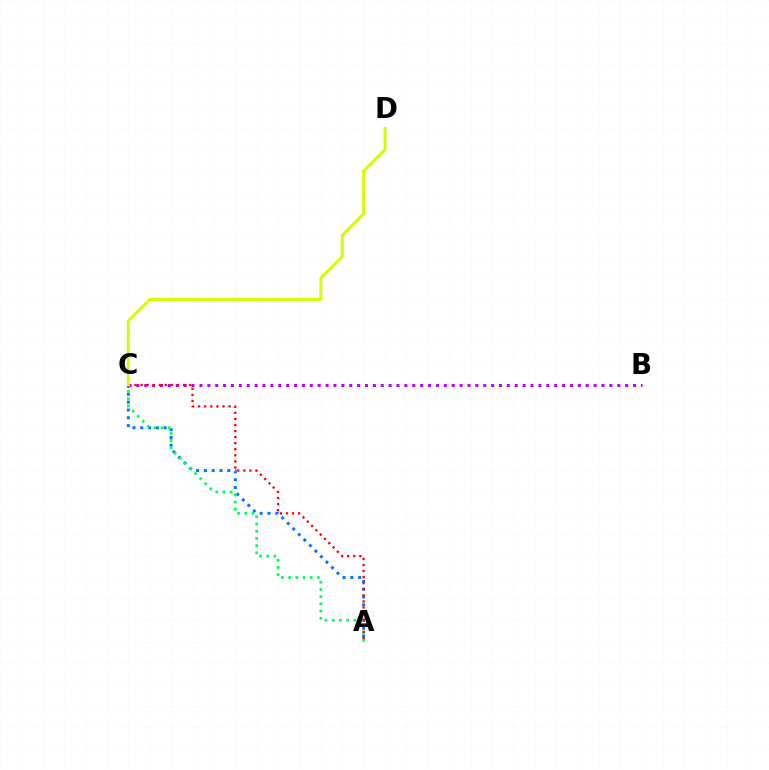{('A', 'C'): [{'color': '#0074ff', 'line_style': 'dotted', 'thickness': 2.12}, {'color': '#00ff5c', 'line_style': 'dotted', 'thickness': 1.96}, {'color': '#ff0000', 'line_style': 'dotted', 'thickness': 1.65}], ('B', 'C'): [{'color': '#b900ff', 'line_style': 'dotted', 'thickness': 2.14}], ('C', 'D'): [{'color': '#d1ff00', 'line_style': 'solid', 'thickness': 2.14}]}